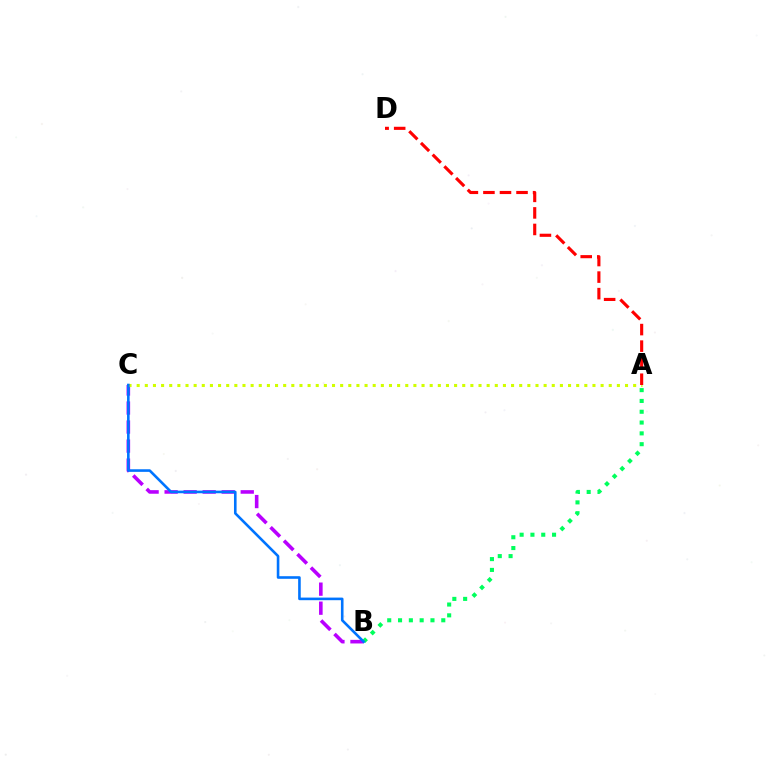{('B', 'C'): [{'color': '#b900ff', 'line_style': 'dashed', 'thickness': 2.59}, {'color': '#0074ff', 'line_style': 'solid', 'thickness': 1.88}], ('A', 'B'): [{'color': '#00ff5c', 'line_style': 'dotted', 'thickness': 2.94}], ('A', 'C'): [{'color': '#d1ff00', 'line_style': 'dotted', 'thickness': 2.21}], ('A', 'D'): [{'color': '#ff0000', 'line_style': 'dashed', 'thickness': 2.25}]}